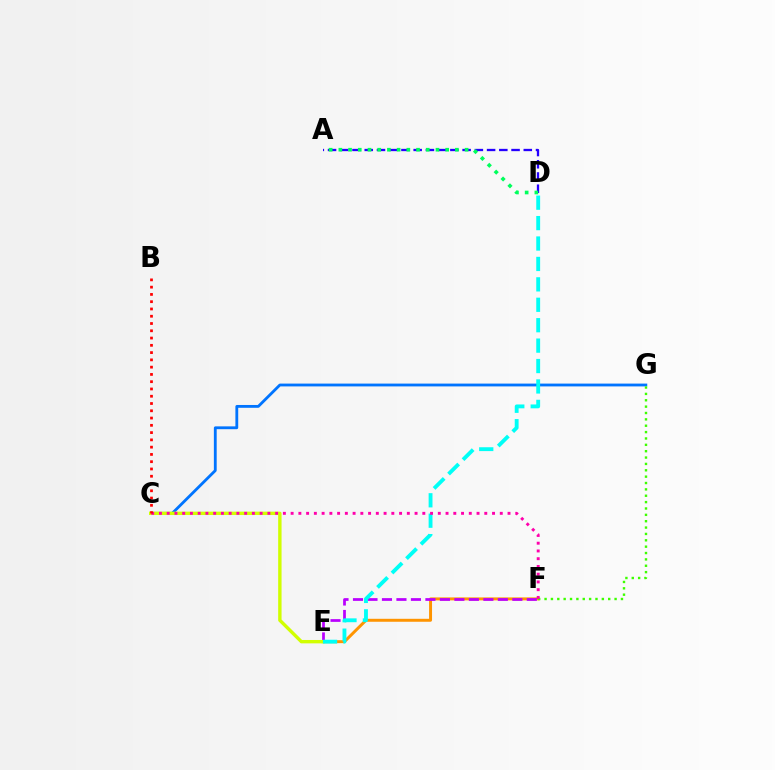{('E', 'F'): [{'color': '#ff9400', 'line_style': 'solid', 'thickness': 2.13}, {'color': '#b900ff', 'line_style': 'dashed', 'thickness': 1.97}], ('A', 'D'): [{'color': '#2500ff', 'line_style': 'dashed', 'thickness': 1.66}, {'color': '#00ff5c', 'line_style': 'dotted', 'thickness': 2.64}], ('C', 'G'): [{'color': '#0074ff', 'line_style': 'solid', 'thickness': 2.03}], ('C', 'E'): [{'color': '#d1ff00', 'line_style': 'solid', 'thickness': 2.44}], ('F', 'G'): [{'color': '#3dff00', 'line_style': 'dotted', 'thickness': 1.73}], ('D', 'E'): [{'color': '#00fff6', 'line_style': 'dashed', 'thickness': 2.77}], ('C', 'F'): [{'color': '#ff00ac', 'line_style': 'dotted', 'thickness': 2.1}], ('B', 'C'): [{'color': '#ff0000', 'line_style': 'dotted', 'thickness': 1.98}]}